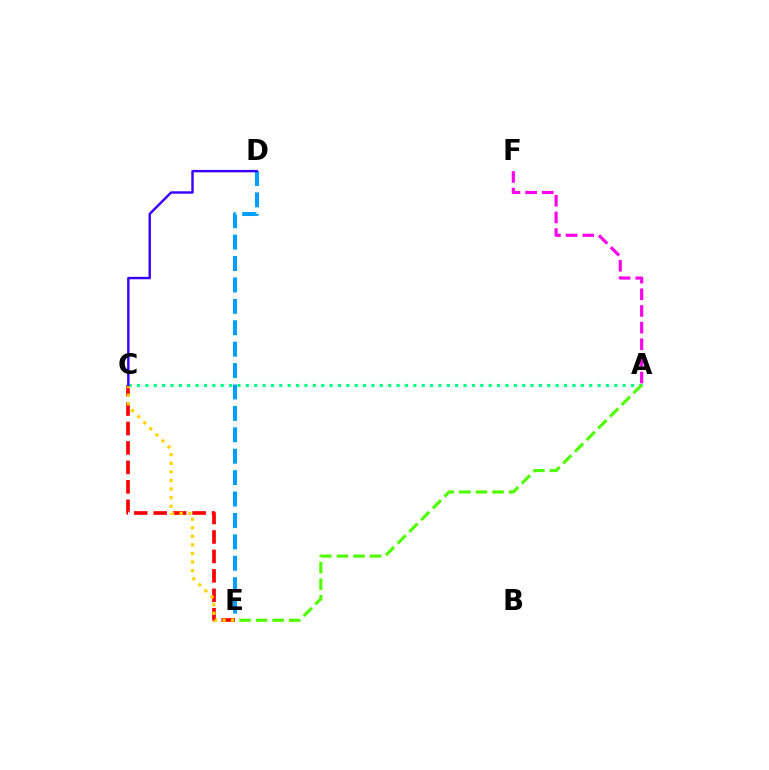{('A', 'F'): [{'color': '#ff00ed', 'line_style': 'dashed', 'thickness': 2.26}], ('C', 'E'): [{'color': '#ff0000', 'line_style': 'dashed', 'thickness': 2.64}, {'color': '#ffd500', 'line_style': 'dotted', 'thickness': 2.33}], ('A', 'C'): [{'color': '#00ff86', 'line_style': 'dotted', 'thickness': 2.28}], ('D', 'E'): [{'color': '#009eff', 'line_style': 'dashed', 'thickness': 2.91}], ('A', 'E'): [{'color': '#4fff00', 'line_style': 'dashed', 'thickness': 2.25}], ('C', 'D'): [{'color': '#3700ff', 'line_style': 'solid', 'thickness': 1.74}]}